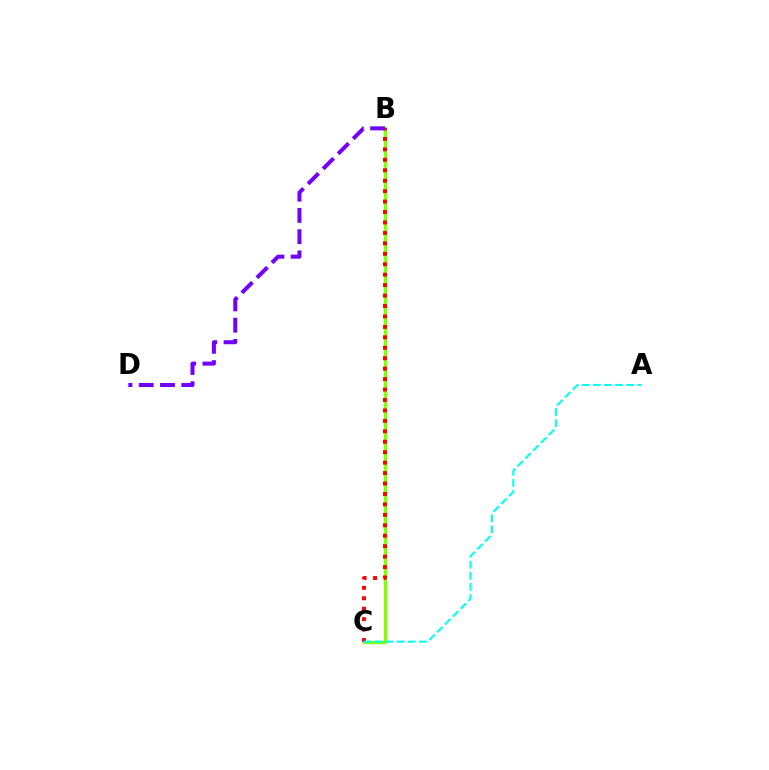{('B', 'C'): [{'color': '#84ff00', 'line_style': 'solid', 'thickness': 2.45}, {'color': '#ff0000', 'line_style': 'dotted', 'thickness': 2.84}], ('A', 'C'): [{'color': '#00fff6', 'line_style': 'dashed', 'thickness': 1.5}], ('B', 'D'): [{'color': '#7200ff', 'line_style': 'dashed', 'thickness': 2.89}]}